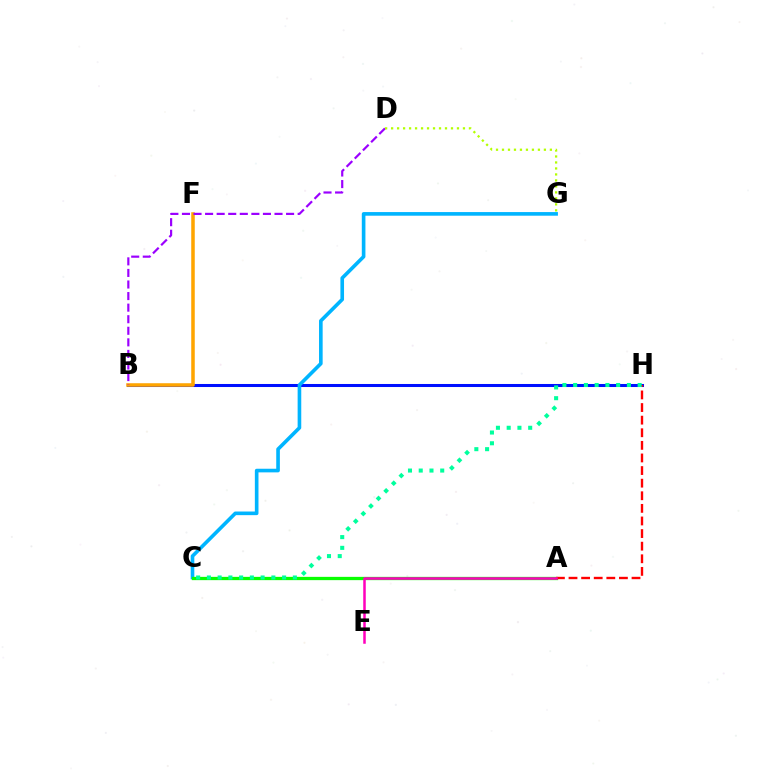{('B', 'H'): [{'color': '#0010ff', 'line_style': 'solid', 'thickness': 2.19}], ('C', 'G'): [{'color': '#00b5ff', 'line_style': 'solid', 'thickness': 2.61}], ('A', 'C'): [{'color': '#08ff00', 'line_style': 'solid', 'thickness': 2.36}], ('A', 'H'): [{'color': '#ff0000', 'line_style': 'dashed', 'thickness': 1.71}], ('B', 'F'): [{'color': '#ffa500', 'line_style': 'solid', 'thickness': 2.54}], ('B', 'D'): [{'color': '#9b00ff', 'line_style': 'dashed', 'thickness': 1.57}], ('C', 'H'): [{'color': '#00ff9d', 'line_style': 'dotted', 'thickness': 2.92}], ('D', 'G'): [{'color': '#b3ff00', 'line_style': 'dotted', 'thickness': 1.63}], ('A', 'E'): [{'color': '#ff00bd', 'line_style': 'solid', 'thickness': 1.81}]}